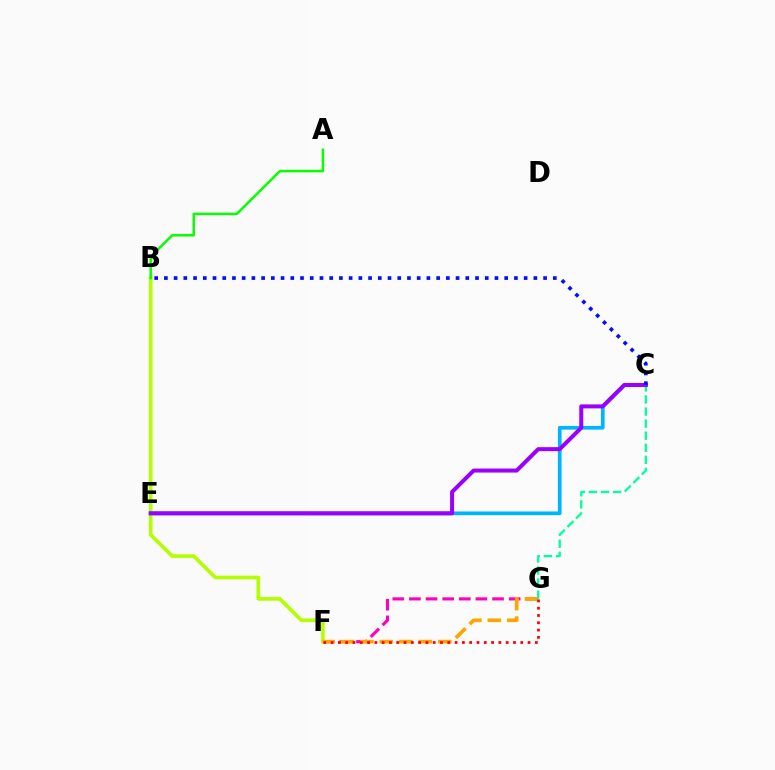{('B', 'F'): [{'color': '#b3ff00', 'line_style': 'solid', 'thickness': 2.63}], ('F', 'G'): [{'color': '#ff00bd', 'line_style': 'dashed', 'thickness': 2.26}, {'color': '#ffa500', 'line_style': 'dashed', 'thickness': 2.65}, {'color': '#ff0000', 'line_style': 'dotted', 'thickness': 1.98}], ('A', 'B'): [{'color': '#08ff00', 'line_style': 'solid', 'thickness': 1.8}], ('C', 'E'): [{'color': '#00b5ff', 'line_style': 'solid', 'thickness': 2.67}, {'color': '#9b00ff', 'line_style': 'solid', 'thickness': 2.89}], ('C', 'G'): [{'color': '#00ff9d', 'line_style': 'dashed', 'thickness': 1.64}], ('B', 'C'): [{'color': '#0010ff', 'line_style': 'dotted', 'thickness': 2.64}]}